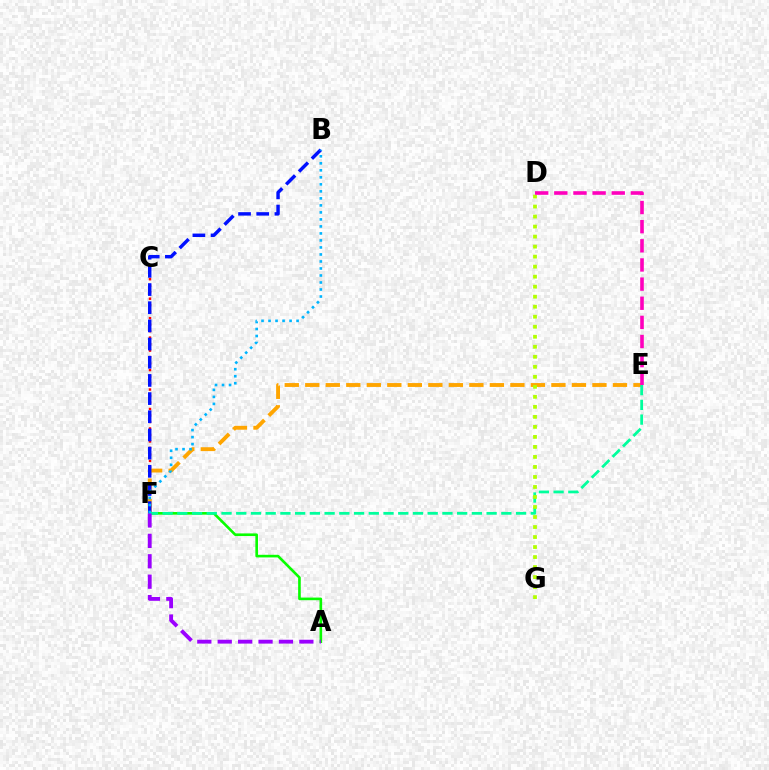{('A', 'F'): [{'color': '#08ff00', 'line_style': 'solid', 'thickness': 1.89}, {'color': '#9b00ff', 'line_style': 'dashed', 'thickness': 2.77}], ('C', 'F'): [{'color': '#ff0000', 'line_style': 'dotted', 'thickness': 1.76}], ('E', 'F'): [{'color': '#ffa500', 'line_style': 'dashed', 'thickness': 2.79}, {'color': '#00ff9d', 'line_style': 'dashed', 'thickness': 2.0}], ('B', 'F'): [{'color': '#0010ff', 'line_style': 'dashed', 'thickness': 2.47}, {'color': '#00b5ff', 'line_style': 'dotted', 'thickness': 1.9}], ('D', 'G'): [{'color': '#b3ff00', 'line_style': 'dotted', 'thickness': 2.72}], ('D', 'E'): [{'color': '#ff00bd', 'line_style': 'dashed', 'thickness': 2.6}]}